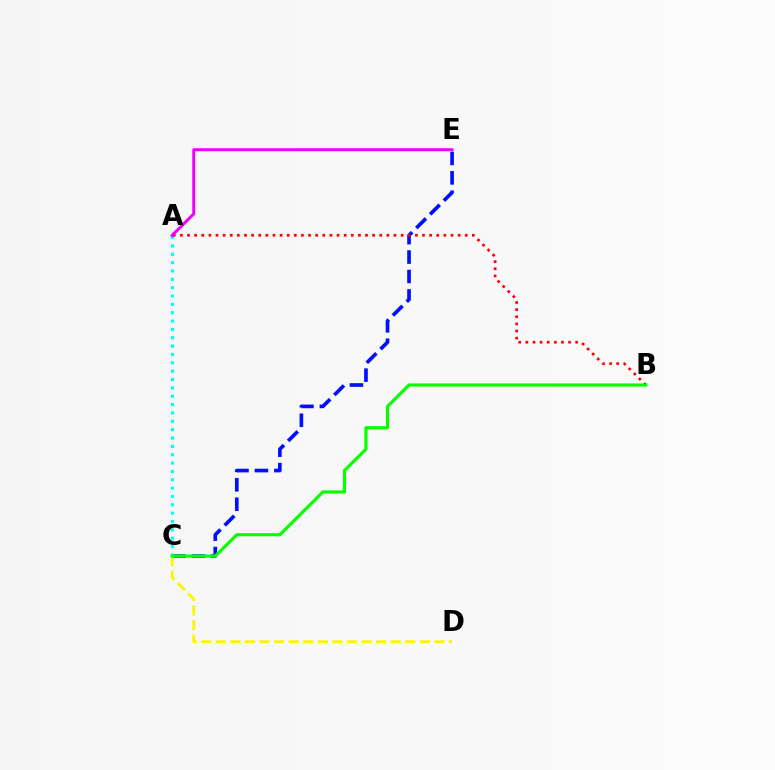{('C', 'E'): [{'color': '#0010ff', 'line_style': 'dashed', 'thickness': 2.64}], ('A', 'C'): [{'color': '#00fff6', 'line_style': 'dotted', 'thickness': 2.27}], ('C', 'D'): [{'color': '#fcf500', 'line_style': 'dashed', 'thickness': 1.98}], ('A', 'B'): [{'color': '#ff0000', 'line_style': 'dotted', 'thickness': 1.93}], ('A', 'E'): [{'color': '#ee00ff', 'line_style': 'solid', 'thickness': 2.14}], ('B', 'C'): [{'color': '#08ff00', 'line_style': 'solid', 'thickness': 2.28}]}